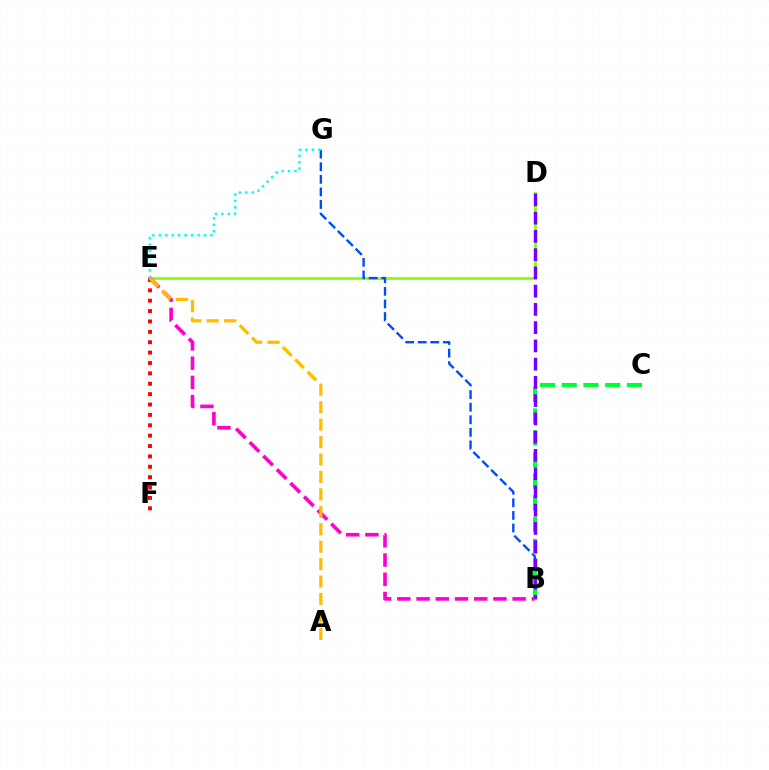{('E', 'F'): [{'color': '#ff0000', 'line_style': 'dotted', 'thickness': 2.82}], ('D', 'E'): [{'color': '#84ff00', 'line_style': 'solid', 'thickness': 1.93}], ('B', 'G'): [{'color': '#004bff', 'line_style': 'dashed', 'thickness': 1.71}], ('E', 'G'): [{'color': '#00fff6', 'line_style': 'dotted', 'thickness': 1.75}], ('B', 'C'): [{'color': '#00ff39', 'line_style': 'dashed', 'thickness': 2.95}], ('B', 'D'): [{'color': '#7200ff', 'line_style': 'dashed', 'thickness': 2.48}], ('B', 'E'): [{'color': '#ff00cf', 'line_style': 'dashed', 'thickness': 2.61}], ('A', 'E'): [{'color': '#ffbd00', 'line_style': 'dashed', 'thickness': 2.37}]}